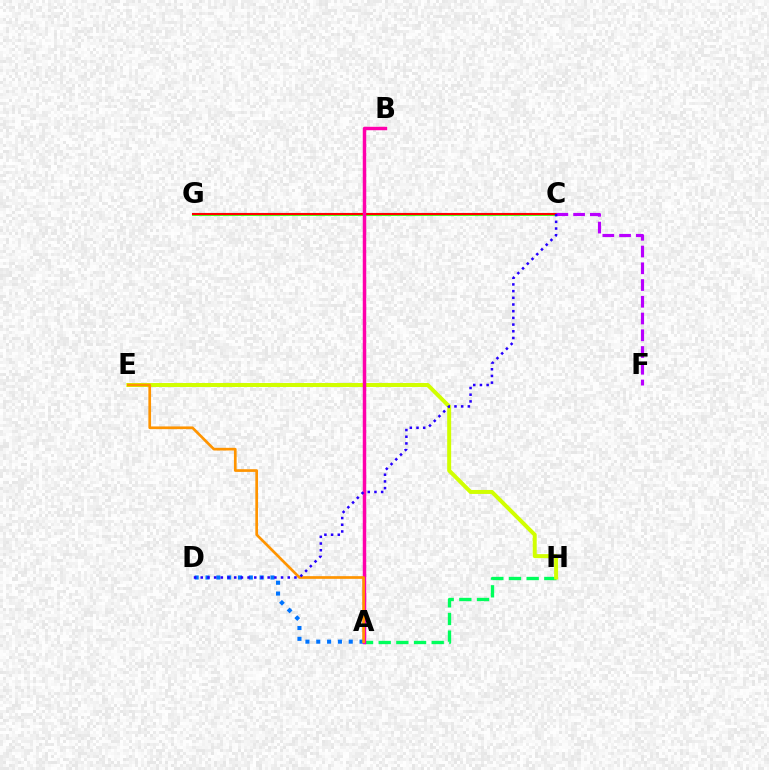{('C', 'G'): [{'color': '#3dff00', 'line_style': 'solid', 'thickness': 2.01}, {'color': '#00fff6', 'line_style': 'dotted', 'thickness': 1.55}, {'color': '#ff0000', 'line_style': 'solid', 'thickness': 1.52}], ('A', 'H'): [{'color': '#00ff5c', 'line_style': 'dashed', 'thickness': 2.4}], ('E', 'H'): [{'color': '#d1ff00', 'line_style': 'solid', 'thickness': 2.87}], ('A', 'D'): [{'color': '#0074ff', 'line_style': 'dotted', 'thickness': 2.94}], ('C', 'F'): [{'color': '#b900ff', 'line_style': 'dashed', 'thickness': 2.27}], ('A', 'B'): [{'color': '#ff00ac', 'line_style': 'solid', 'thickness': 2.49}], ('A', 'E'): [{'color': '#ff9400', 'line_style': 'solid', 'thickness': 1.94}], ('C', 'D'): [{'color': '#2500ff', 'line_style': 'dotted', 'thickness': 1.82}]}